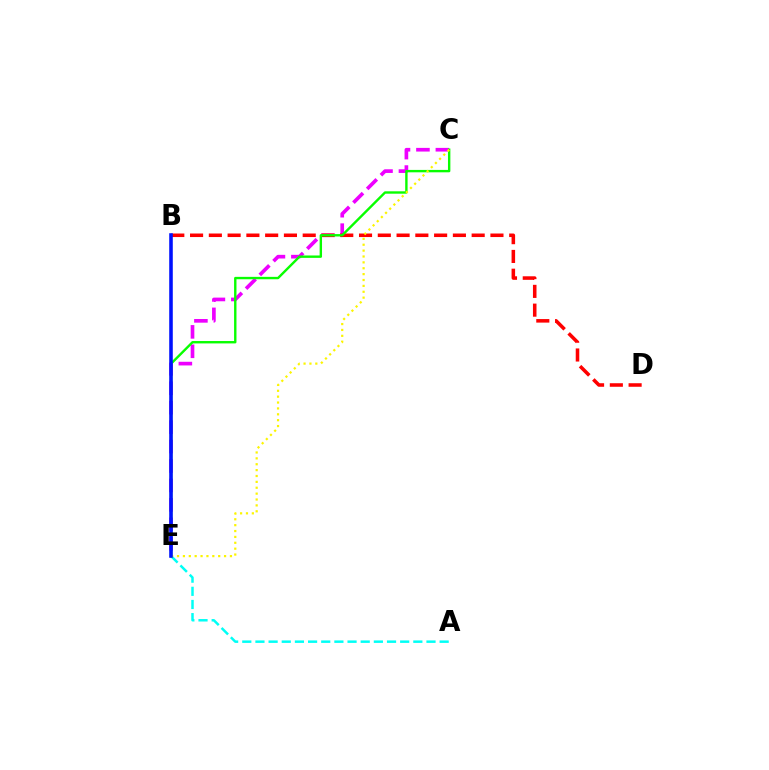{('C', 'E'): [{'color': '#ee00ff', 'line_style': 'dashed', 'thickness': 2.64}, {'color': '#08ff00', 'line_style': 'solid', 'thickness': 1.72}, {'color': '#fcf500', 'line_style': 'dotted', 'thickness': 1.6}], ('A', 'E'): [{'color': '#00fff6', 'line_style': 'dashed', 'thickness': 1.79}], ('B', 'D'): [{'color': '#ff0000', 'line_style': 'dashed', 'thickness': 2.55}], ('B', 'E'): [{'color': '#0010ff', 'line_style': 'solid', 'thickness': 2.57}]}